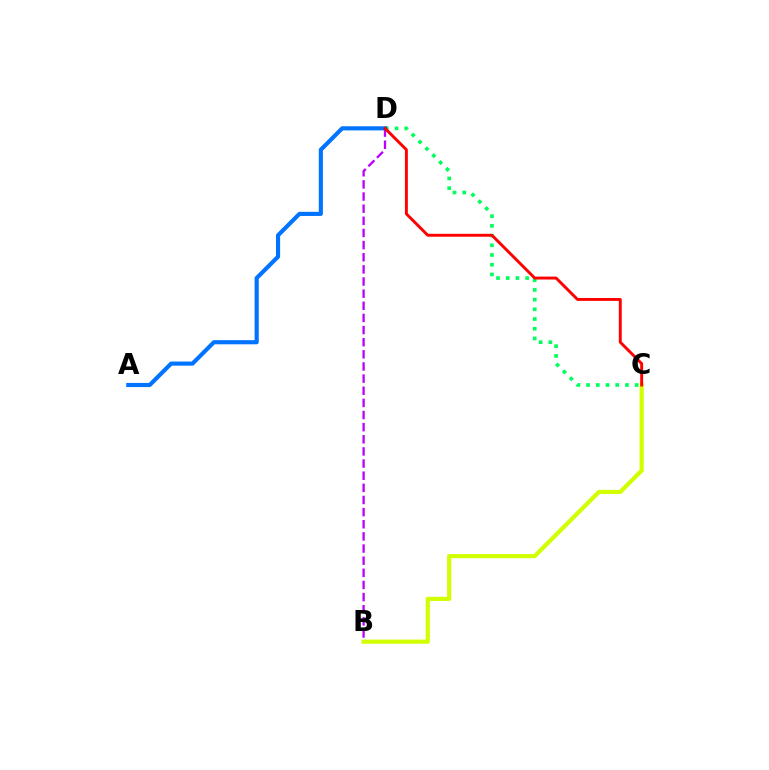{('B', 'D'): [{'color': '#b900ff', 'line_style': 'dashed', 'thickness': 1.65}], ('C', 'D'): [{'color': '#00ff5c', 'line_style': 'dotted', 'thickness': 2.64}, {'color': '#ff0000', 'line_style': 'solid', 'thickness': 2.1}], ('B', 'C'): [{'color': '#d1ff00', 'line_style': 'solid', 'thickness': 3.0}], ('A', 'D'): [{'color': '#0074ff', 'line_style': 'solid', 'thickness': 2.98}]}